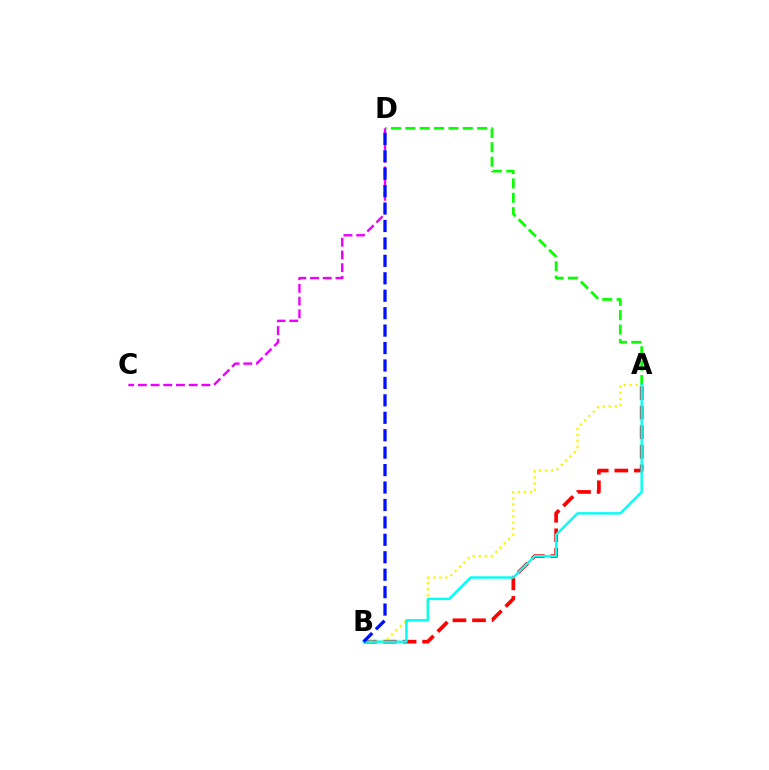{('A', 'B'): [{'color': '#ff0000', 'line_style': 'dashed', 'thickness': 2.66}, {'color': '#fcf500', 'line_style': 'dotted', 'thickness': 1.64}, {'color': '#00fff6', 'line_style': 'solid', 'thickness': 1.73}], ('A', 'D'): [{'color': '#08ff00', 'line_style': 'dashed', 'thickness': 1.95}], ('C', 'D'): [{'color': '#ee00ff', 'line_style': 'dashed', 'thickness': 1.73}], ('B', 'D'): [{'color': '#0010ff', 'line_style': 'dashed', 'thickness': 2.37}]}